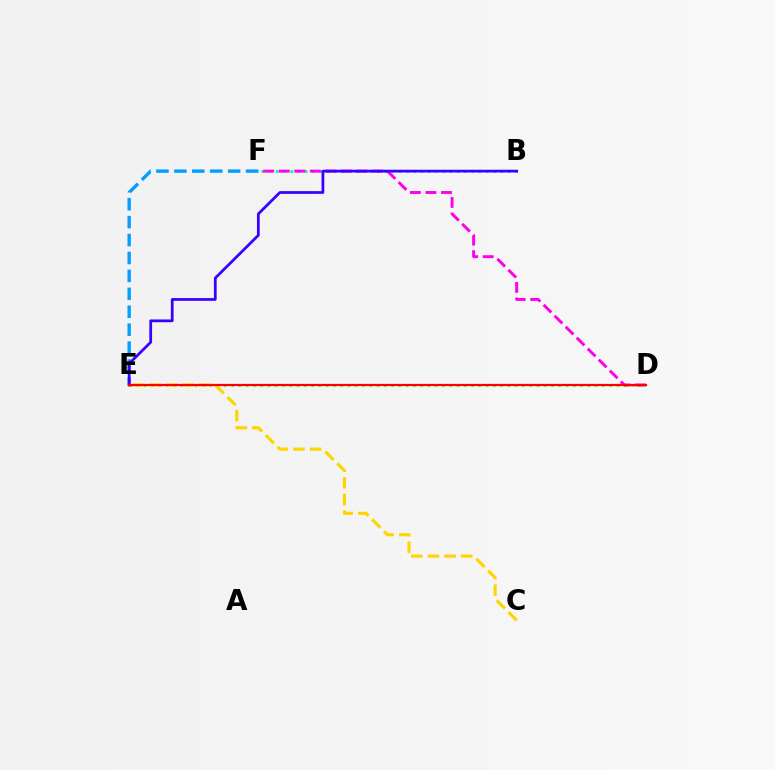{('D', 'E'): [{'color': '#4fff00', 'line_style': 'dotted', 'thickness': 1.98}, {'color': '#ff0000', 'line_style': 'solid', 'thickness': 1.58}], ('B', 'F'): [{'color': '#00ff86', 'line_style': 'dotted', 'thickness': 1.97}], ('C', 'E'): [{'color': '#ffd500', 'line_style': 'dashed', 'thickness': 2.26}], ('D', 'F'): [{'color': '#ff00ed', 'line_style': 'dashed', 'thickness': 2.11}], ('E', 'F'): [{'color': '#009eff', 'line_style': 'dashed', 'thickness': 2.44}], ('B', 'E'): [{'color': '#3700ff', 'line_style': 'solid', 'thickness': 1.98}]}